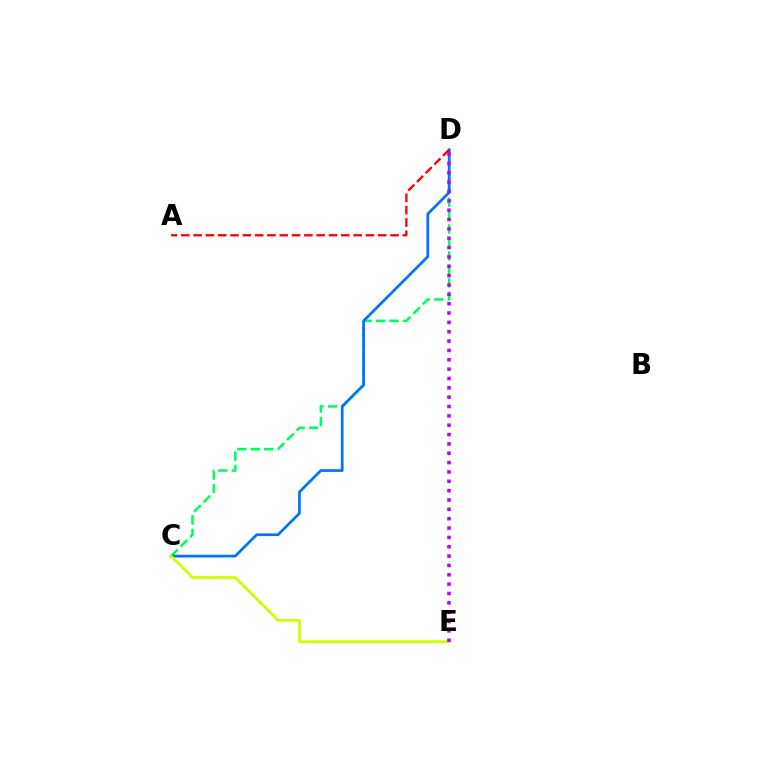{('C', 'D'): [{'color': '#00ff5c', 'line_style': 'dashed', 'thickness': 1.83}, {'color': '#0074ff', 'line_style': 'solid', 'thickness': 1.96}], ('C', 'E'): [{'color': '#d1ff00', 'line_style': 'solid', 'thickness': 1.97}], ('A', 'D'): [{'color': '#ff0000', 'line_style': 'dashed', 'thickness': 1.67}], ('D', 'E'): [{'color': '#b900ff', 'line_style': 'dotted', 'thickness': 2.54}]}